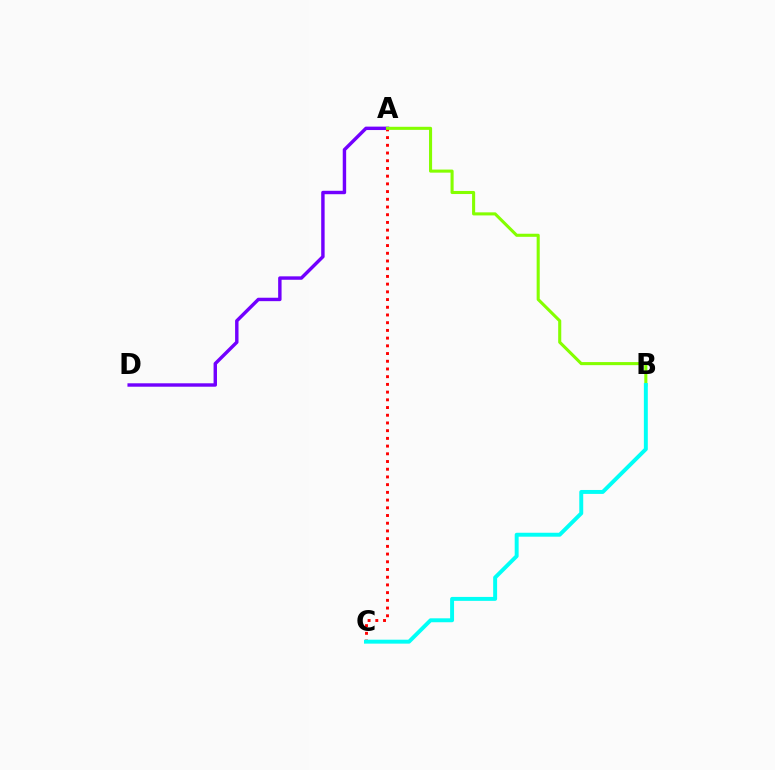{('A', 'D'): [{'color': '#7200ff', 'line_style': 'solid', 'thickness': 2.46}], ('A', 'C'): [{'color': '#ff0000', 'line_style': 'dotted', 'thickness': 2.1}], ('A', 'B'): [{'color': '#84ff00', 'line_style': 'solid', 'thickness': 2.22}], ('B', 'C'): [{'color': '#00fff6', 'line_style': 'solid', 'thickness': 2.83}]}